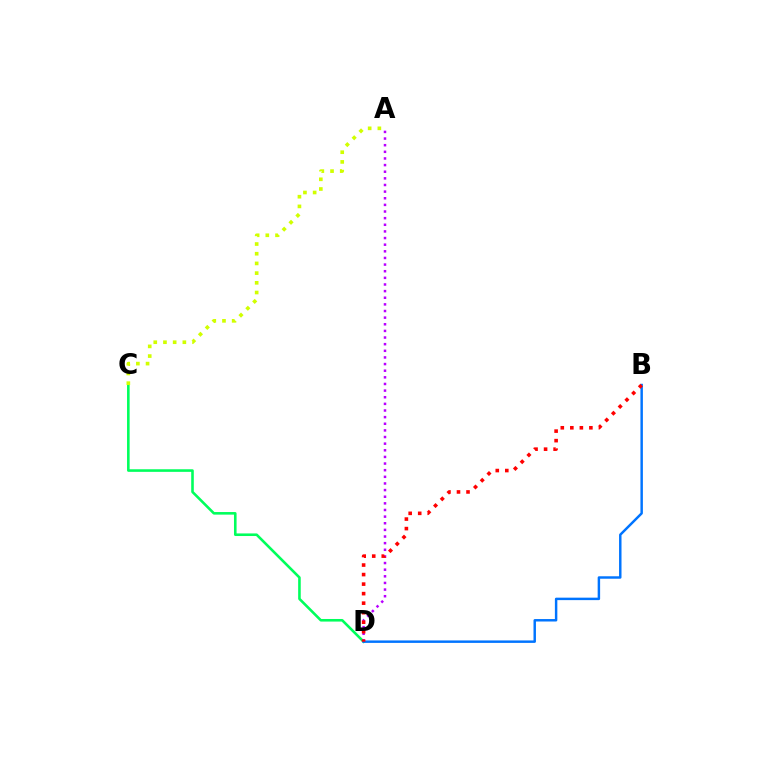{('C', 'D'): [{'color': '#00ff5c', 'line_style': 'solid', 'thickness': 1.87}], ('A', 'D'): [{'color': '#b900ff', 'line_style': 'dotted', 'thickness': 1.8}], ('B', 'D'): [{'color': '#0074ff', 'line_style': 'solid', 'thickness': 1.77}, {'color': '#ff0000', 'line_style': 'dotted', 'thickness': 2.59}], ('A', 'C'): [{'color': '#d1ff00', 'line_style': 'dotted', 'thickness': 2.63}]}